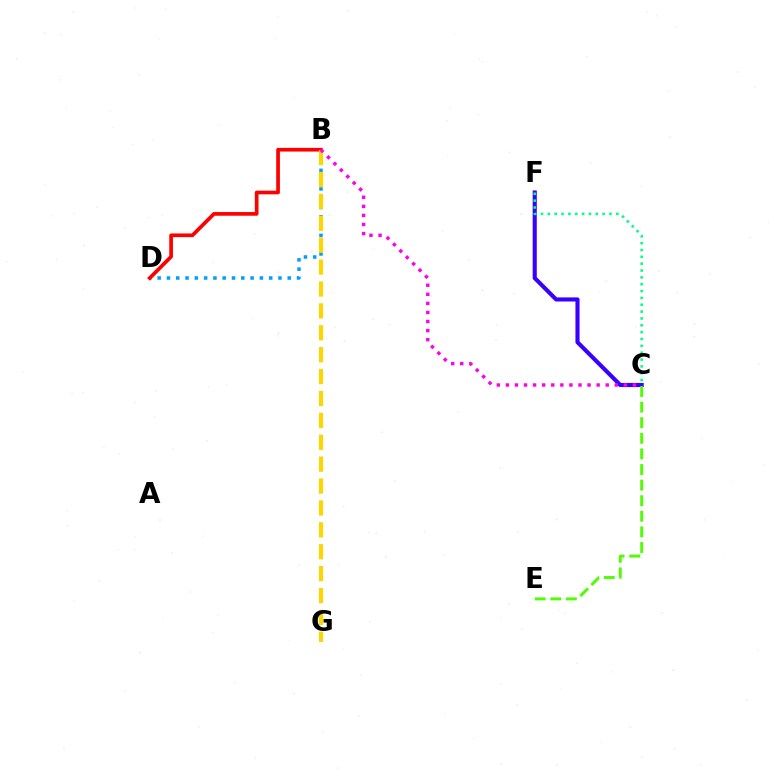{('B', 'D'): [{'color': '#009eff', 'line_style': 'dotted', 'thickness': 2.52}, {'color': '#ff0000', 'line_style': 'solid', 'thickness': 2.66}], ('C', 'F'): [{'color': '#3700ff', 'line_style': 'solid', 'thickness': 2.95}, {'color': '#00ff86', 'line_style': 'dotted', 'thickness': 1.86}], ('B', 'G'): [{'color': '#ffd500', 'line_style': 'dashed', 'thickness': 2.97}], ('B', 'C'): [{'color': '#ff00ed', 'line_style': 'dotted', 'thickness': 2.47}], ('C', 'E'): [{'color': '#4fff00', 'line_style': 'dashed', 'thickness': 2.12}]}